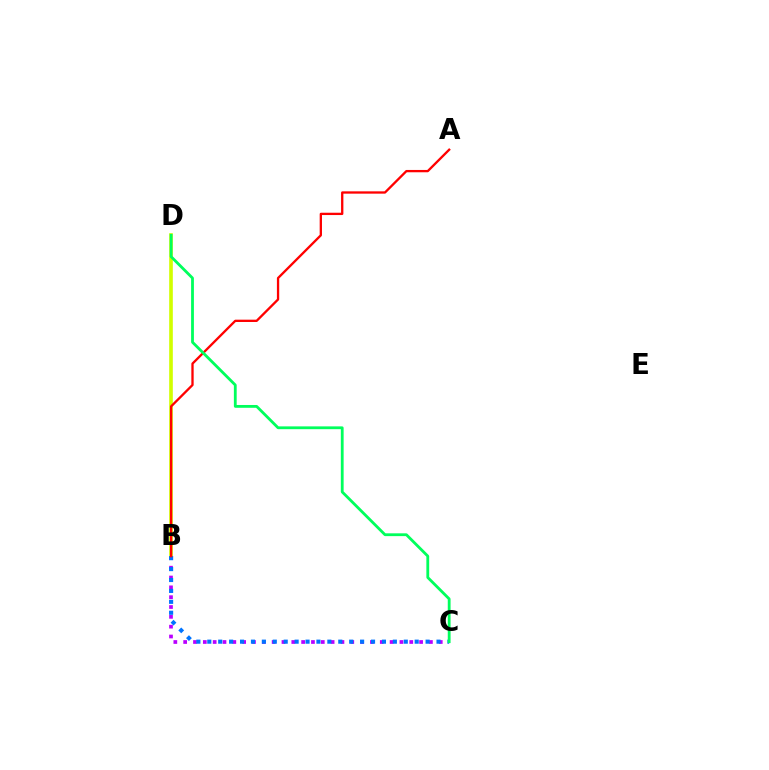{('B', 'C'): [{'color': '#b900ff', 'line_style': 'dotted', 'thickness': 2.67}, {'color': '#0074ff', 'line_style': 'dotted', 'thickness': 2.97}], ('B', 'D'): [{'color': '#d1ff00', 'line_style': 'solid', 'thickness': 2.63}], ('A', 'B'): [{'color': '#ff0000', 'line_style': 'solid', 'thickness': 1.67}], ('C', 'D'): [{'color': '#00ff5c', 'line_style': 'solid', 'thickness': 2.02}]}